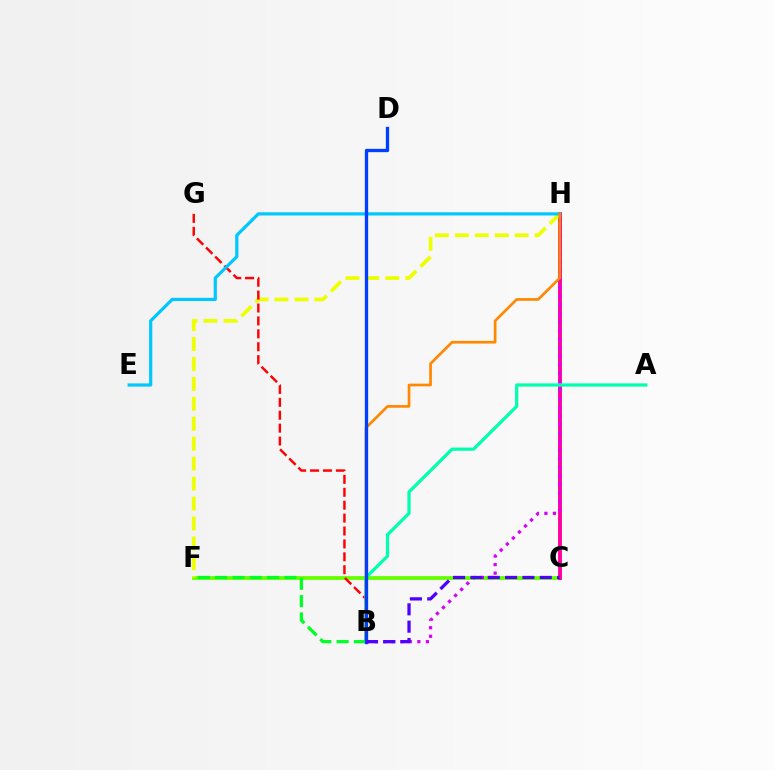{('C', 'F'): [{'color': '#66ff00', 'line_style': 'solid', 'thickness': 2.74}], ('C', 'H'): [{'color': '#ff00a0', 'line_style': 'solid', 'thickness': 2.79}], ('B', 'H'): [{'color': '#d600ff', 'line_style': 'dotted', 'thickness': 2.32}, {'color': '#ff8800', 'line_style': 'solid', 'thickness': 1.93}], ('F', 'H'): [{'color': '#eeff00', 'line_style': 'dashed', 'thickness': 2.71}], ('B', 'G'): [{'color': '#ff0000', 'line_style': 'dashed', 'thickness': 1.75}], ('A', 'B'): [{'color': '#00ffaf', 'line_style': 'solid', 'thickness': 2.32}], ('E', 'H'): [{'color': '#00c7ff', 'line_style': 'solid', 'thickness': 2.31}], ('B', 'F'): [{'color': '#00ff27', 'line_style': 'dashed', 'thickness': 2.35}], ('B', 'D'): [{'color': '#003fff', 'line_style': 'solid', 'thickness': 2.39}], ('B', 'C'): [{'color': '#4f00ff', 'line_style': 'dashed', 'thickness': 2.35}]}